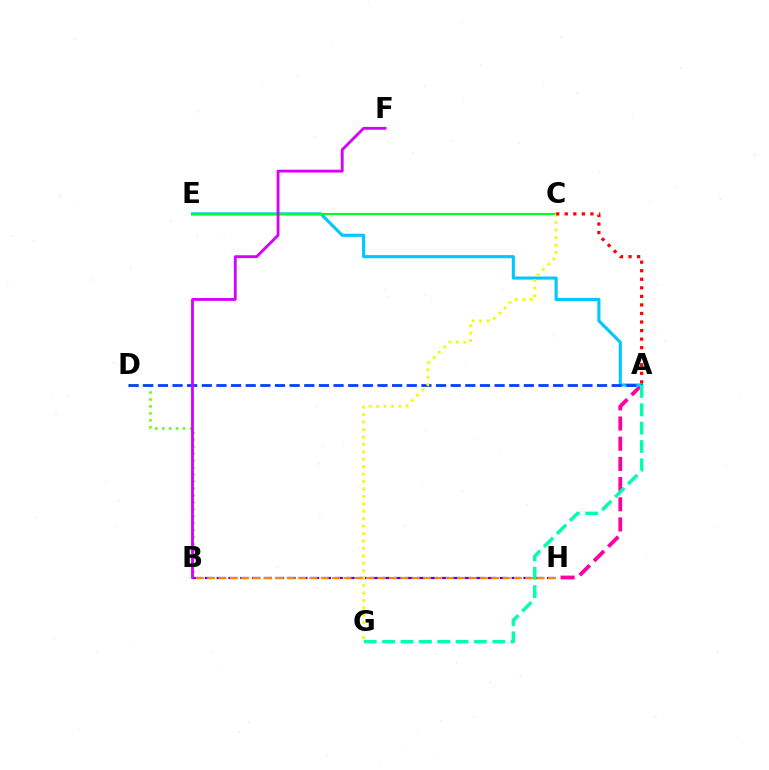{('A', 'H'): [{'color': '#ff00a0', 'line_style': 'dashed', 'thickness': 2.74}], ('A', 'E'): [{'color': '#00c7ff', 'line_style': 'solid', 'thickness': 2.24}], ('B', 'D'): [{'color': '#66ff00', 'line_style': 'dotted', 'thickness': 1.89}], ('A', 'D'): [{'color': '#003fff', 'line_style': 'dashed', 'thickness': 1.99}], ('B', 'H'): [{'color': '#4f00ff', 'line_style': 'dashed', 'thickness': 1.6}, {'color': '#ff8800', 'line_style': 'dashed', 'thickness': 1.54}], ('A', 'G'): [{'color': '#00ffaf', 'line_style': 'dashed', 'thickness': 2.49}], ('C', 'E'): [{'color': '#00ff27', 'line_style': 'solid', 'thickness': 1.54}], ('C', 'G'): [{'color': '#eeff00', 'line_style': 'dotted', 'thickness': 2.02}], ('A', 'C'): [{'color': '#ff0000', 'line_style': 'dotted', 'thickness': 2.32}], ('B', 'F'): [{'color': '#d600ff', 'line_style': 'solid', 'thickness': 2.05}]}